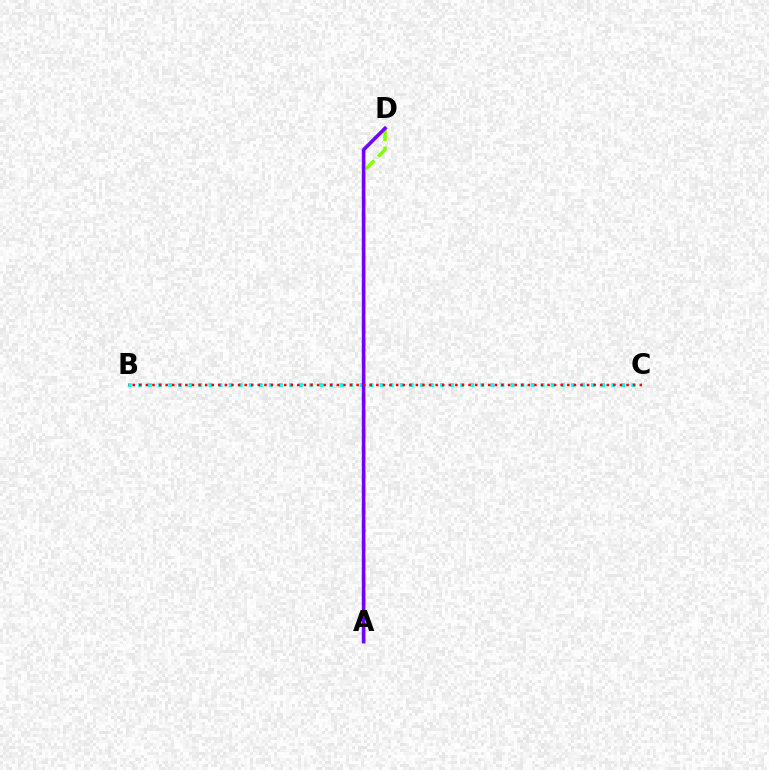{('A', 'D'): [{'color': '#84ff00', 'line_style': 'dashed', 'thickness': 2.47}, {'color': '#7200ff', 'line_style': 'solid', 'thickness': 2.57}], ('B', 'C'): [{'color': '#00fff6', 'line_style': 'dotted', 'thickness': 2.74}, {'color': '#ff0000', 'line_style': 'dotted', 'thickness': 1.79}]}